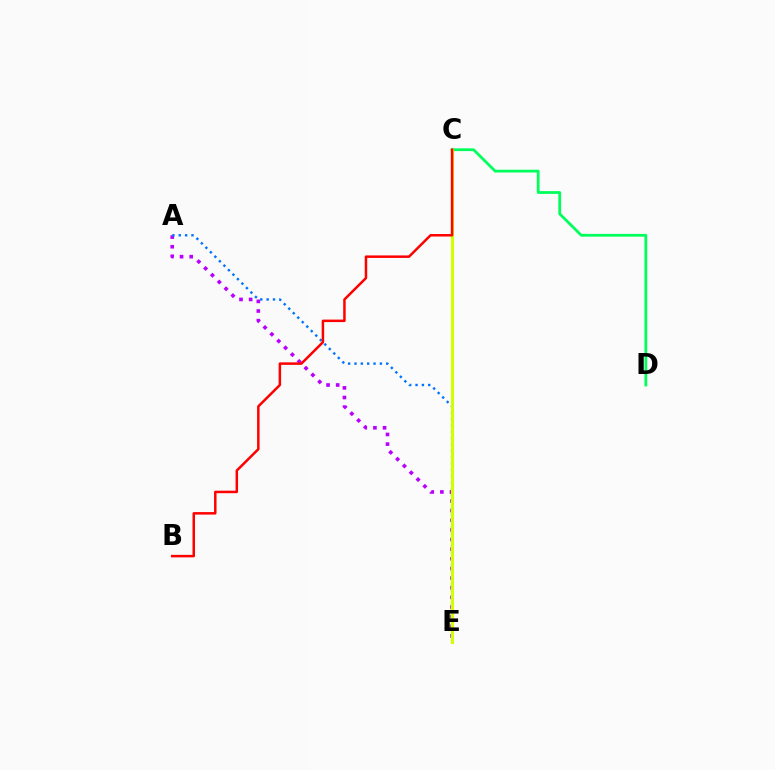{('A', 'E'): [{'color': '#b900ff', 'line_style': 'dotted', 'thickness': 2.62}, {'color': '#0074ff', 'line_style': 'dotted', 'thickness': 1.73}], ('C', 'D'): [{'color': '#00ff5c', 'line_style': 'solid', 'thickness': 2.0}], ('C', 'E'): [{'color': '#d1ff00', 'line_style': 'solid', 'thickness': 2.23}], ('B', 'C'): [{'color': '#ff0000', 'line_style': 'solid', 'thickness': 1.8}]}